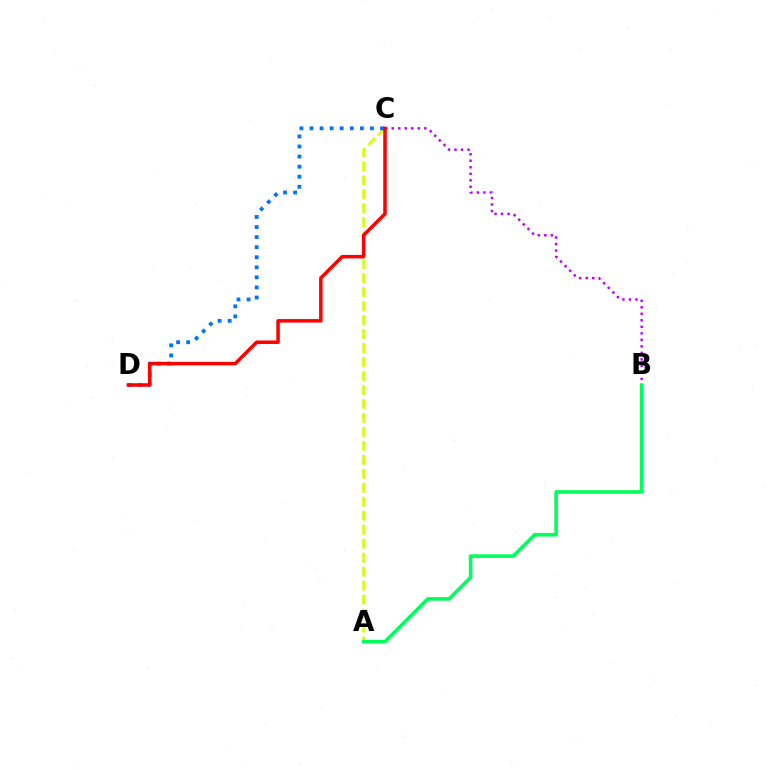{('B', 'C'): [{'color': '#b900ff', 'line_style': 'dotted', 'thickness': 1.77}], ('A', 'C'): [{'color': '#d1ff00', 'line_style': 'dashed', 'thickness': 1.9}], ('C', 'D'): [{'color': '#0074ff', 'line_style': 'dotted', 'thickness': 2.74}, {'color': '#ff0000', 'line_style': 'solid', 'thickness': 2.52}], ('A', 'B'): [{'color': '#00ff5c', 'line_style': 'solid', 'thickness': 2.59}]}